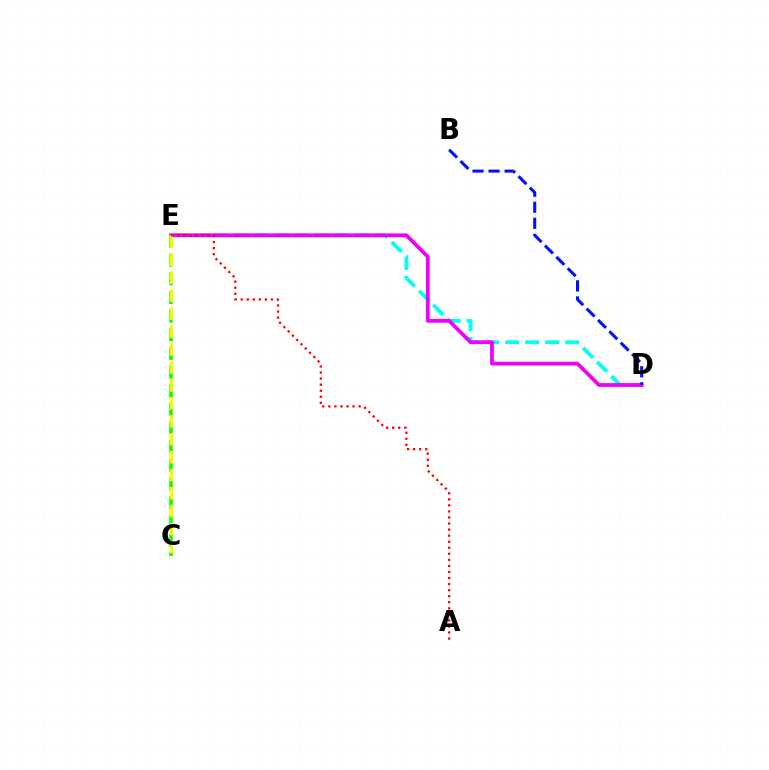{('D', 'E'): [{'color': '#00fff6', 'line_style': 'dashed', 'thickness': 2.72}, {'color': '#ee00ff', 'line_style': 'solid', 'thickness': 2.72}], ('C', 'E'): [{'color': '#08ff00', 'line_style': 'dashed', 'thickness': 2.53}, {'color': '#fcf500', 'line_style': 'dashed', 'thickness': 2.44}], ('A', 'E'): [{'color': '#ff0000', 'line_style': 'dotted', 'thickness': 1.65}], ('B', 'D'): [{'color': '#0010ff', 'line_style': 'dashed', 'thickness': 2.18}]}